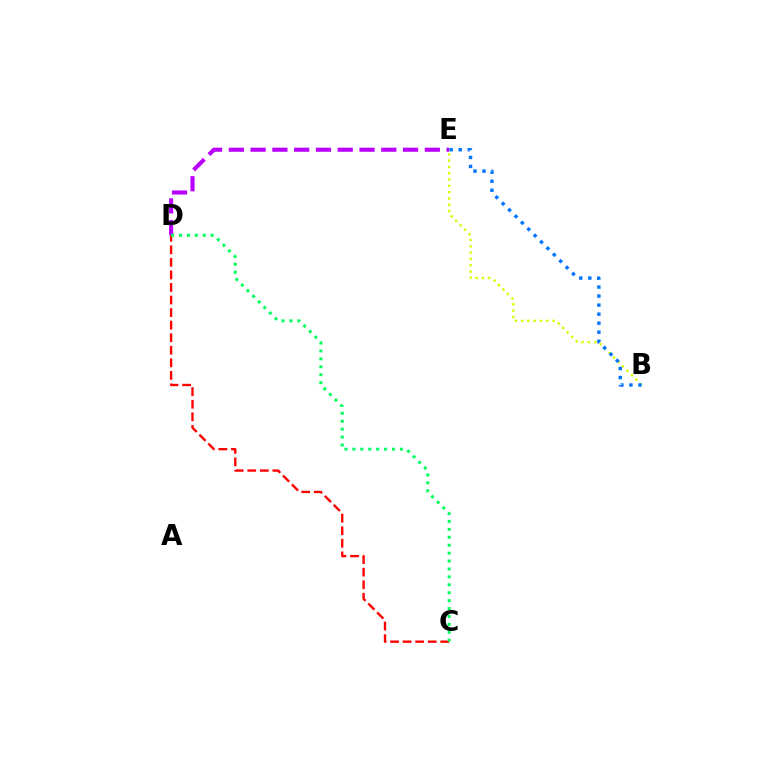{('D', 'E'): [{'color': '#b900ff', 'line_style': 'dashed', 'thickness': 2.96}], ('B', 'E'): [{'color': '#d1ff00', 'line_style': 'dotted', 'thickness': 1.71}, {'color': '#0074ff', 'line_style': 'dotted', 'thickness': 2.45}], ('C', 'D'): [{'color': '#ff0000', 'line_style': 'dashed', 'thickness': 1.71}, {'color': '#00ff5c', 'line_style': 'dotted', 'thickness': 2.15}]}